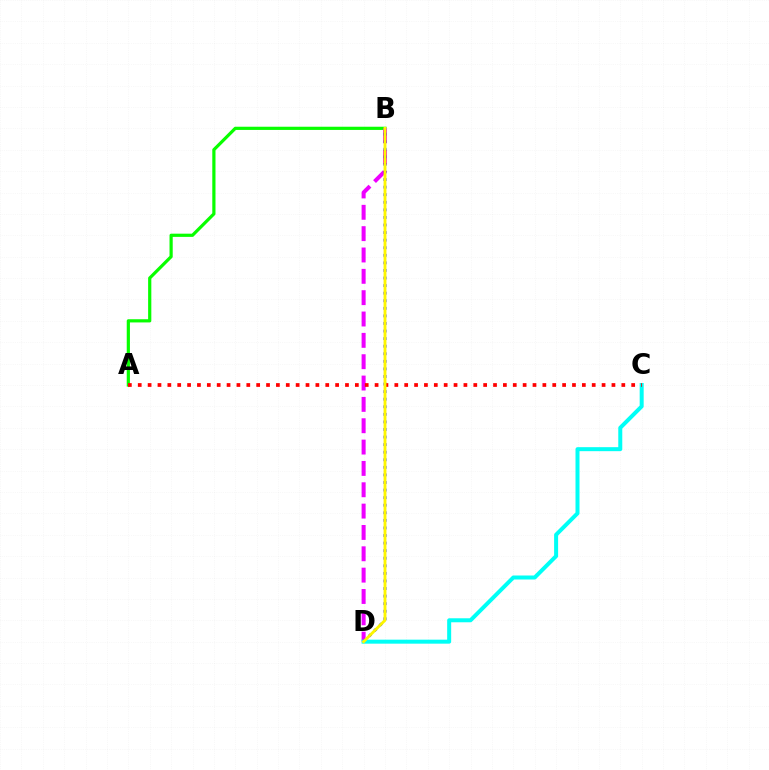{('A', 'B'): [{'color': '#08ff00', 'line_style': 'solid', 'thickness': 2.31}], ('B', 'D'): [{'color': '#ee00ff', 'line_style': 'dashed', 'thickness': 2.9}, {'color': '#0010ff', 'line_style': 'dotted', 'thickness': 2.06}, {'color': '#fcf500', 'line_style': 'solid', 'thickness': 2.05}], ('C', 'D'): [{'color': '#00fff6', 'line_style': 'solid', 'thickness': 2.88}], ('A', 'C'): [{'color': '#ff0000', 'line_style': 'dotted', 'thickness': 2.68}]}